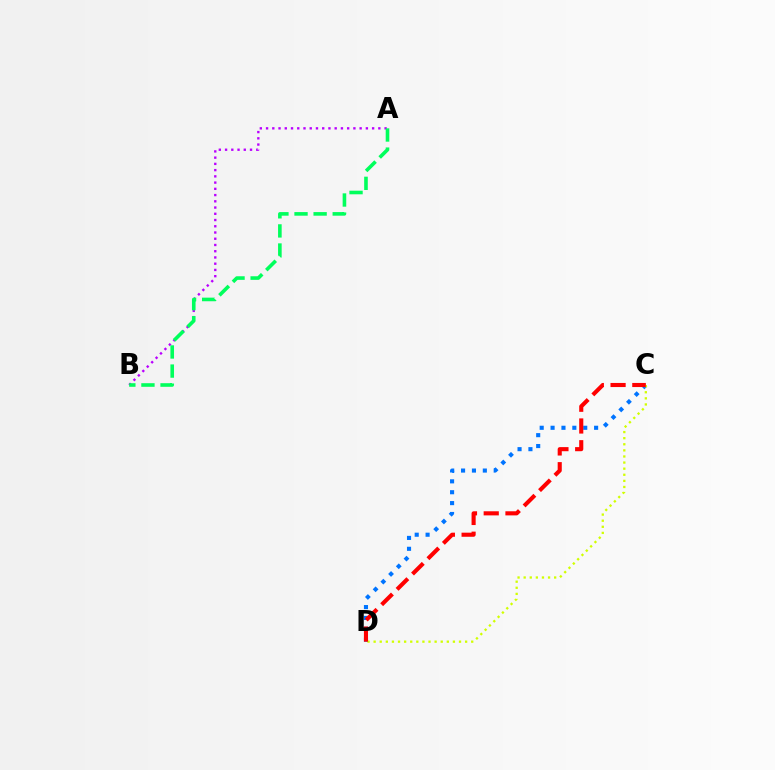{('C', 'D'): [{'color': '#0074ff', 'line_style': 'dotted', 'thickness': 2.96}, {'color': '#d1ff00', 'line_style': 'dotted', 'thickness': 1.66}, {'color': '#ff0000', 'line_style': 'dashed', 'thickness': 2.95}], ('A', 'B'): [{'color': '#b900ff', 'line_style': 'dotted', 'thickness': 1.69}, {'color': '#00ff5c', 'line_style': 'dashed', 'thickness': 2.59}]}